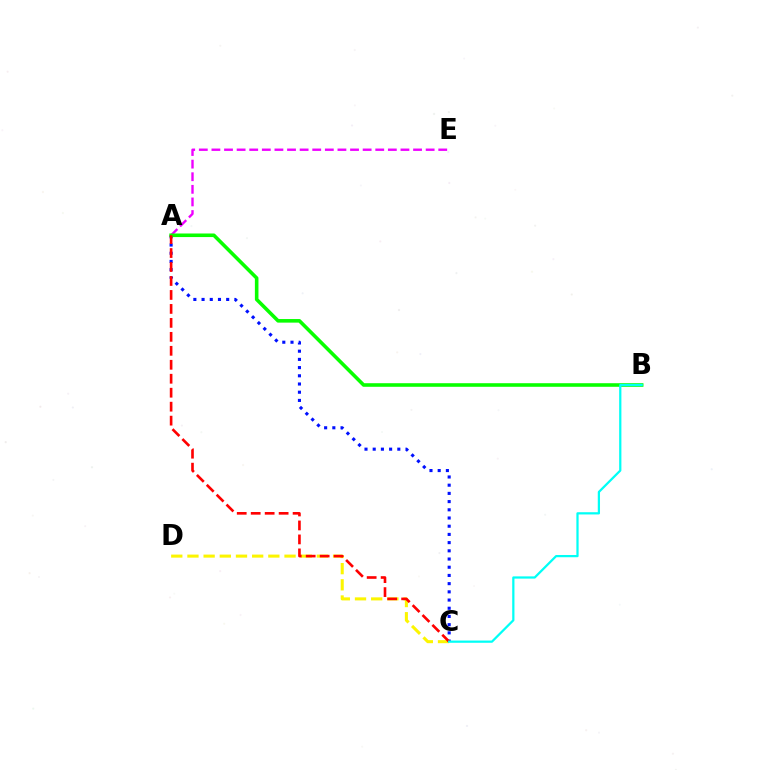{('C', 'D'): [{'color': '#fcf500', 'line_style': 'dashed', 'thickness': 2.2}], ('A', 'E'): [{'color': '#ee00ff', 'line_style': 'dashed', 'thickness': 1.71}], ('A', 'C'): [{'color': '#0010ff', 'line_style': 'dotted', 'thickness': 2.23}, {'color': '#ff0000', 'line_style': 'dashed', 'thickness': 1.9}], ('A', 'B'): [{'color': '#08ff00', 'line_style': 'solid', 'thickness': 2.58}], ('B', 'C'): [{'color': '#00fff6', 'line_style': 'solid', 'thickness': 1.61}]}